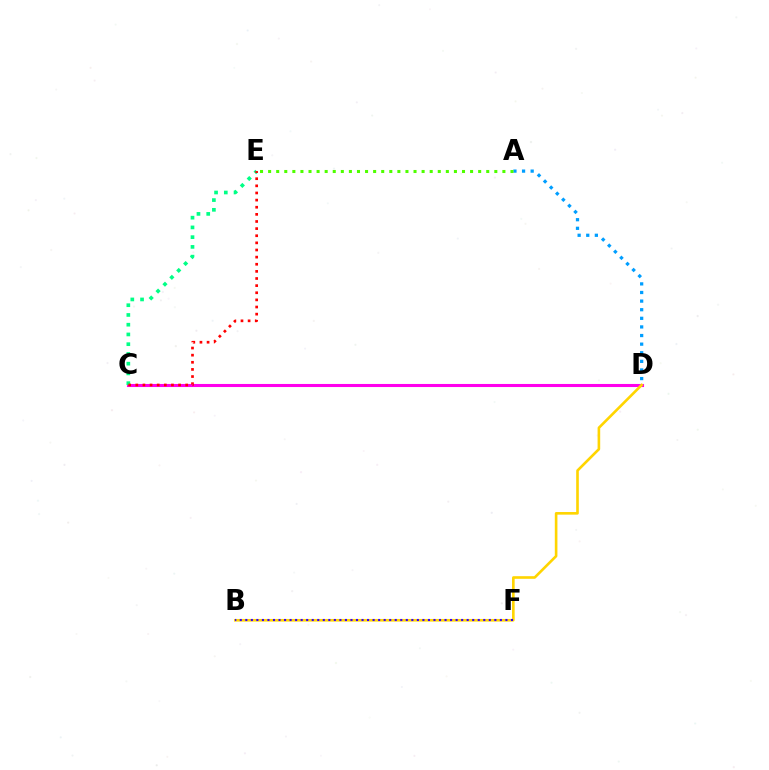{('C', 'D'): [{'color': '#ff00ed', 'line_style': 'solid', 'thickness': 2.21}], ('B', 'D'): [{'color': '#ffd500', 'line_style': 'solid', 'thickness': 1.89}], ('B', 'F'): [{'color': '#3700ff', 'line_style': 'dotted', 'thickness': 1.5}], ('C', 'E'): [{'color': '#00ff86', 'line_style': 'dotted', 'thickness': 2.65}, {'color': '#ff0000', 'line_style': 'dotted', 'thickness': 1.94}], ('A', 'D'): [{'color': '#009eff', 'line_style': 'dotted', 'thickness': 2.34}], ('A', 'E'): [{'color': '#4fff00', 'line_style': 'dotted', 'thickness': 2.19}]}